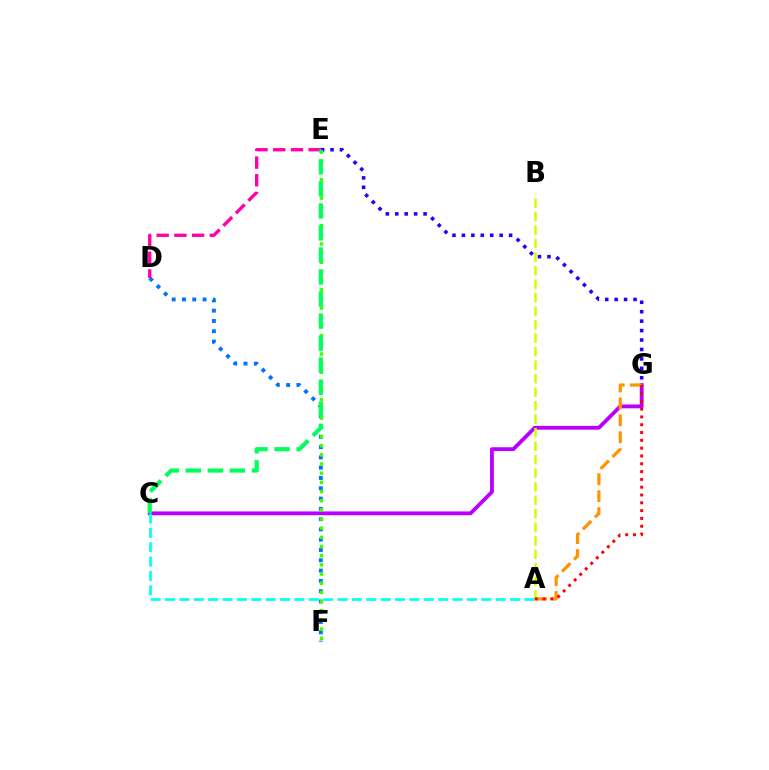{('D', 'F'): [{'color': '#0074ff', 'line_style': 'dotted', 'thickness': 2.8}], ('C', 'G'): [{'color': '#b900ff', 'line_style': 'solid', 'thickness': 2.75}], ('E', 'F'): [{'color': '#3dff00', 'line_style': 'dotted', 'thickness': 2.49}], ('A', 'C'): [{'color': '#00fff6', 'line_style': 'dashed', 'thickness': 1.95}], ('E', 'G'): [{'color': '#2500ff', 'line_style': 'dotted', 'thickness': 2.56}], ('D', 'E'): [{'color': '#ff00ac', 'line_style': 'dashed', 'thickness': 2.41}], ('A', 'G'): [{'color': '#ff9400', 'line_style': 'dashed', 'thickness': 2.3}, {'color': '#ff0000', 'line_style': 'dotted', 'thickness': 2.12}], ('A', 'B'): [{'color': '#d1ff00', 'line_style': 'dashed', 'thickness': 1.84}], ('C', 'E'): [{'color': '#00ff5c', 'line_style': 'dashed', 'thickness': 2.99}]}